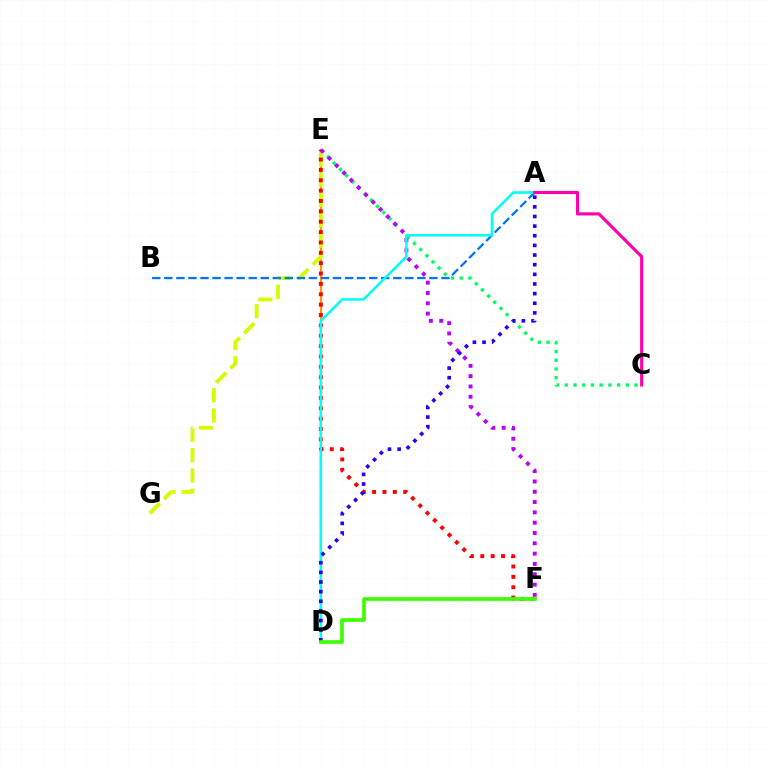{('C', 'E'): [{'color': '#00ff5c', 'line_style': 'dotted', 'thickness': 2.37}], ('D', 'E'): [{'color': '#ff9400', 'line_style': 'solid', 'thickness': 1.55}], ('E', 'G'): [{'color': '#d1ff00', 'line_style': 'dashed', 'thickness': 2.76}], ('A', 'B'): [{'color': '#0074ff', 'line_style': 'dashed', 'thickness': 1.64}], ('E', 'F'): [{'color': '#ff0000', 'line_style': 'dotted', 'thickness': 2.82}, {'color': '#b900ff', 'line_style': 'dotted', 'thickness': 2.8}], ('A', 'D'): [{'color': '#00fff6', 'line_style': 'solid', 'thickness': 1.83}, {'color': '#2500ff', 'line_style': 'dotted', 'thickness': 2.62}], ('A', 'C'): [{'color': '#ff00ac', 'line_style': 'solid', 'thickness': 2.26}], ('D', 'F'): [{'color': '#3dff00', 'line_style': 'solid', 'thickness': 2.66}]}